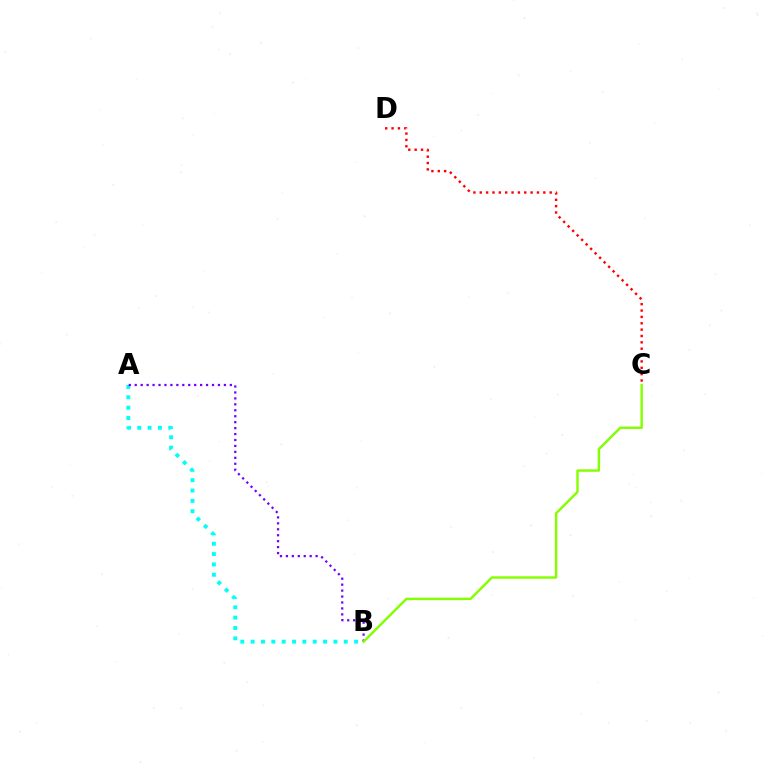{('C', 'D'): [{'color': '#ff0000', 'line_style': 'dotted', 'thickness': 1.73}], ('A', 'B'): [{'color': '#00fff6', 'line_style': 'dotted', 'thickness': 2.81}, {'color': '#7200ff', 'line_style': 'dotted', 'thickness': 1.62}], ('B', 'C'): [{'color': '#84ff00', 'line_style': 'solid', 'thickness': 1.75}]}